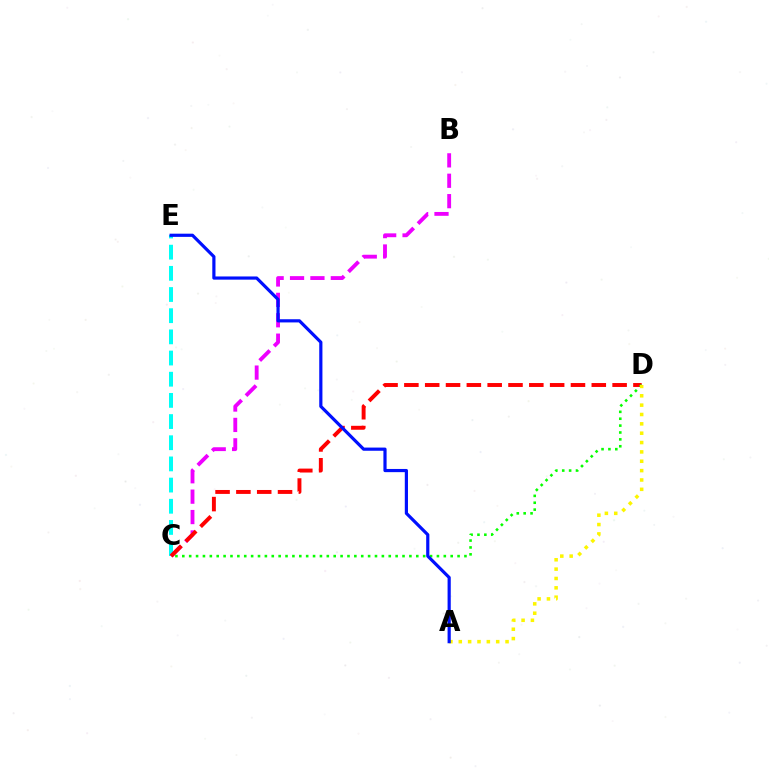{('C', 'E'): [{'color': '#00fff6', 'line_style': 'dashed', 'thickness': 2.88}], ('B', 'C'): [{'color': '#ee00ff', 'line_style': 'dashed', 'thickness': 2.77}], ('C', 'D'): [{'color': '#ff0000', 'line_style': 'dashed', 'thickness': 2.83}, {'color': '#08ff00', 'line_style': 'dotted', 'thickness': 1.87}], ('A', 'D'): [{'color': '#fcf500', 'line_style': 'dotted', 'thickness': 2.54}], ('A', 'E'): [{'color': '#0010ff', 'line_style': 'solid', 'thickness': 2.29}]}